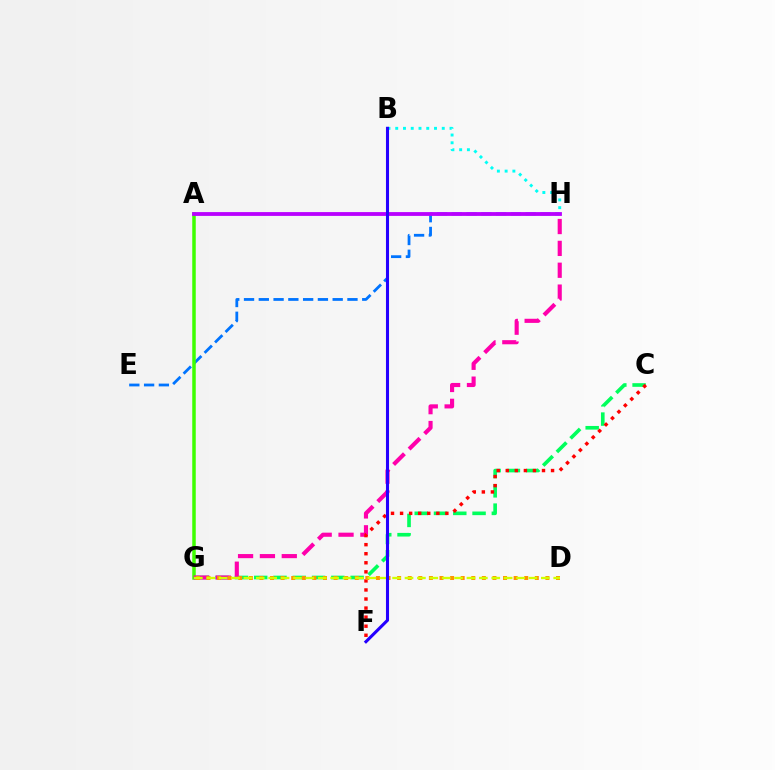{('C', 'G'): [{'color': '#00ff5c', 'line_style': 'dashed', 'thickness': 2.62}], ('E', 'H'): [{'color': '#0074ff', 'line_style': 'dashed', 'thickness': 2.01}], ('A', 'G'): [{'color': '#3dff00', 'line_style': 'solid', 'thickness': 2.52}], ('G', 'H'): [{'color': '#ff00ac', 'line_style': 'dashed', 'thickness': 2.97}], ('A', 'H'): [{'color': '#b900ff', 'line_style': 'solid', 'thickness': 2.74}], ('C', 'F'): [{'color': '#ff0000', 'line_style': 'dotted', 'thickness': 2.46}], ('B', 'H'): [{'color': '#00fff6', 'line_style': 'dotted', 'thickness': 2.11}], ('D', 'G'): [{'color': '#ff9400', 'line_style': 'dotted', 'thickness': 2.88}, {'color': '#d1ff00', 'line_style': 'dashed', 'thickness': 1.68}], ('B', 'F'): [{'color': '#2500ff', 'line_style': 'solid', 'thickness': 2.21}]}